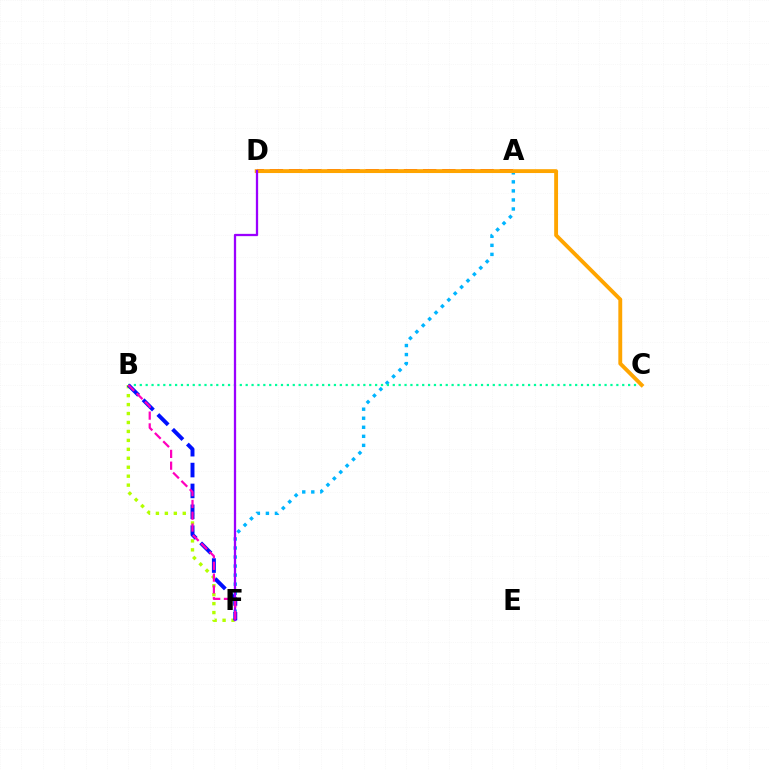{('A', 'F'): [{'color': '#00b5ff', 'line_style': 'dotted', 'thickness': 2.46}], ('A', 'D'): [{'color': '#ff0000', 'line_style': 'dashed', 'thickness': 2.6}, {'color': '#08ff00', 'line_style': 'dashed', 'thickness': 1.86}], ('B', 'F'): [{'color': '#b3ff00', 'line_style': 'dotted', 'thickness': 2.43}, {'color': '#0010ff', 'line_style': 'dashed', 'thickness': 2.84}, {'color': '#ff00bd', 'line_style': 'dashed', 'thickness': 1.6}], ('B', 'C'): [{'color': '#00ff9d', 'line_style': 'dotted', 'thickness': 1.6}], ('C', 'D'): [{'color': '#ffa500', 'line_style': 'solid', 'thickness': 2.78}], ('D', 'F'): [{'color': '#9b00ff', 'line_style': 'solid', 'thickness': 1.64}]}